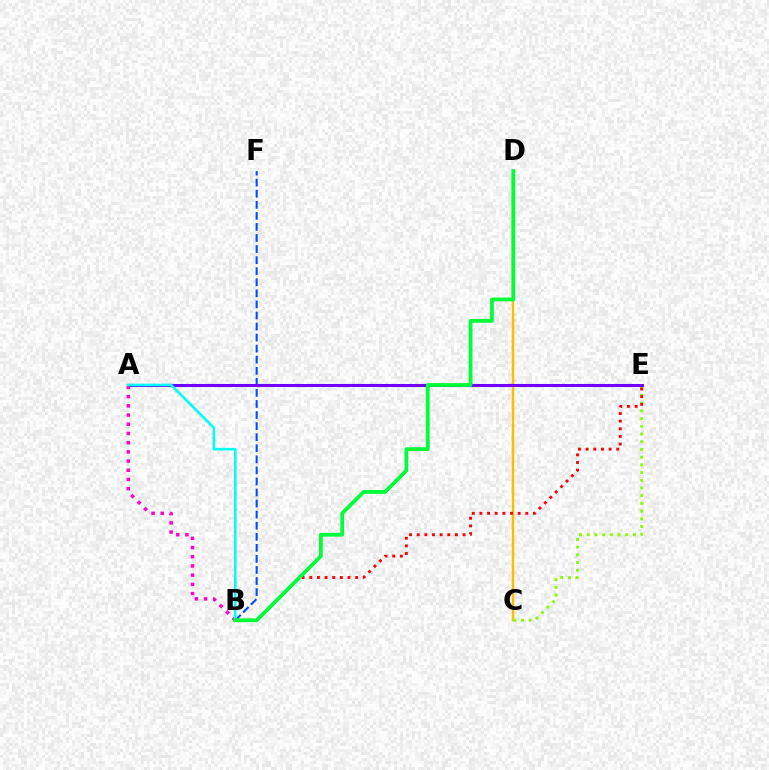{('C', 'D'): [{'color': '#ffbd00', 'line_style': 'solid', 'thickness': 1.77}], ('B', 'F'): [{'color': '#004bff', 'line_style': 'dashed', 'thickness': 1.5}], ('C', 'E'): [{'color': '#84ff00', 'line_style': 'dotted', 'thickness': 2.09}], ('A', 'E'): [{'color': '#7200ff', 'line_style': 'solid', 'thickness': 2.2}], ('B', 'E'): [{'color': '#ff0000', 'line_style': 'dotted', 'thickness': 2.08}], ('A', 'B'): [{'color': '#ff00cf', 'line_style': 'dotted', 'thickness': 2.5}, {'color': '#00fff6', 'line_style': 'solid', 'thickness': 1.88}], ('B', 'D'): [{'color': '#00ff39', 'line_style': 'solid', 'thickness': 2.73}]}